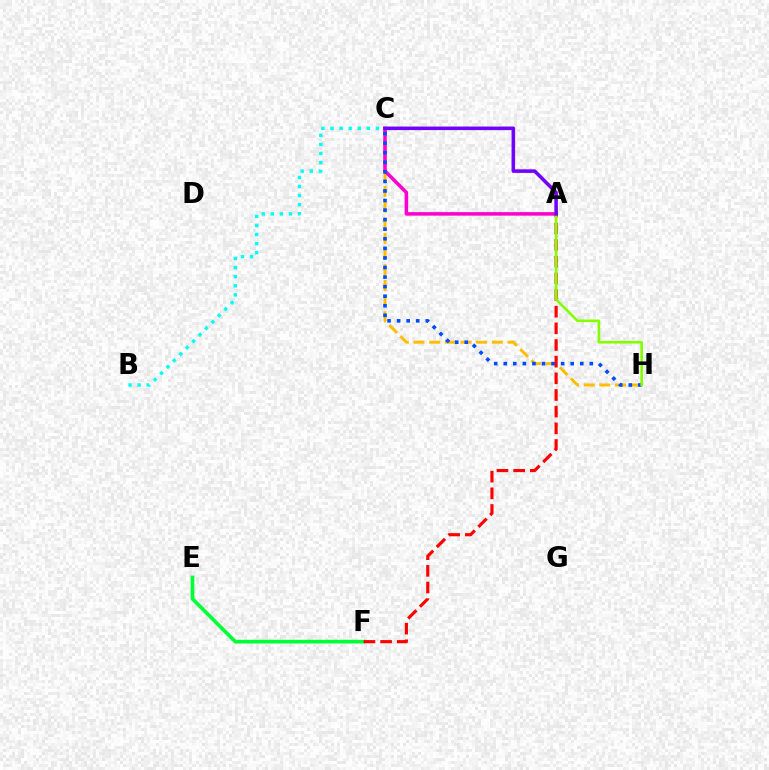{('C', 'H'): [{'color': '#ffbd00', 'line_style': 'dashed', 'thickness': 2.13}, {'color': '#004bff', 'line_style': 'dotted', 'thickness': 2.6}], ('E', 'F'): [{'color': '#00ff39', 'line_style': 'solid', 'thickness': 2.65}], ('A', 'C'): [{'color': '#ff00cf', 'line_style': 'solid', 'thickness': 2.54}, {'color': '#7200ff', 'line_style': 'solid', 'thickness': 2.56}], ('B', 'C'): [{'color': '#00fff6', 'line_style': 'dotted', 'thickness': 2.47}], ('A', 'F'): [{'color': '#ff0000', 'line_style': 'dashed', 'thickness': 2.26}], ('A', 'H'): [{'color': '#84ff00', 'line_style': 'solid', 'thickness': 1.89}]}